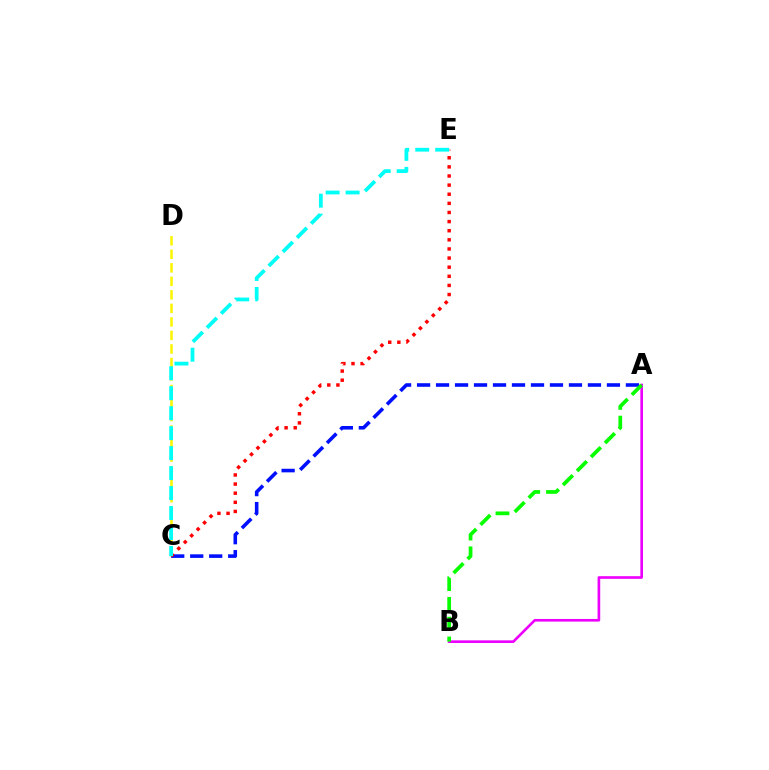{('C', 'D'): [{'color': '#fcf500', 'line_style': 'dashed', 'thickness': 1.84}], ('A', 'C'): [{'color': '#0010ff', 'line_style': 'dashed', 'thickness': 2.58}], ('C', 'E'): [{'color': '#ff0000', 'line_style': 'dotted', 'thickness': 2.48}, {'color': '#00fff6', 'line_style': 'dashed', 'thickness': 2.71}], ('A', 'B'): [{'color': '#ee00ff', 'line_style': 'solid', 'thickness': 1.9}, {'color': '#08ff00', 'line_style': 'dashed', 'thickness': 2.69}]}